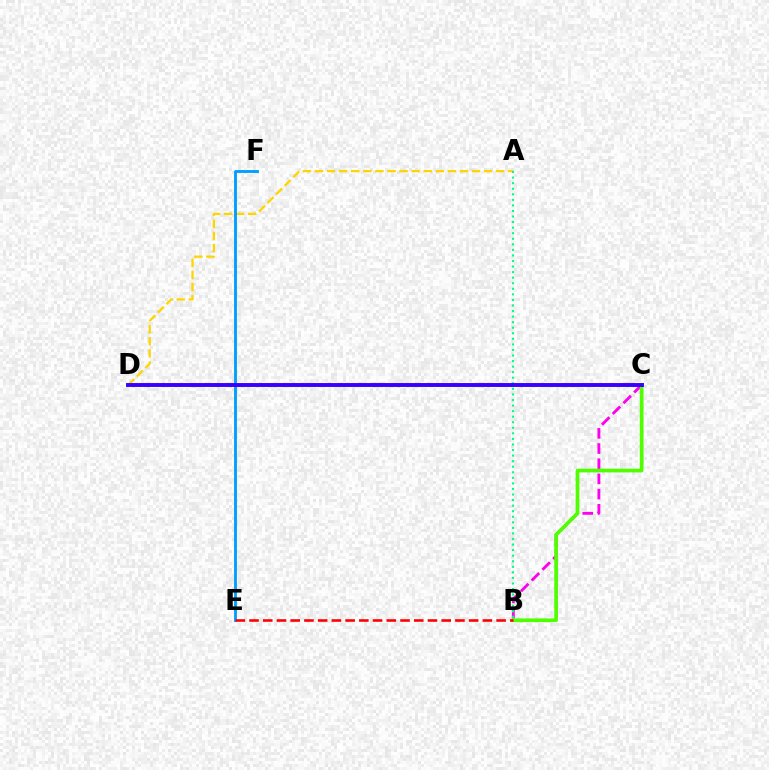{('A', 'D'): [{'color': '#ffd500', 'line_style': 'dashed', 'thickness': 1.64}], ('B', 'C'): [{'color': '#ff00ed', 'line_style': 'dashed', 'thickness': 2.06}, {'color': '#4fff00', 'line_style': 'solid', 'thickness': 2.67}], ('E', 'F'): [{'color': '#009eff', 'line_style': 'solid', 'thickness': 2.05}], ('A', 'B'): [{'color': '#00ff86', 'line_style': 'dotted', 'thickness': 1.51}], ('B', 'E'): [{'color': '#ff0000', 'line_style': 'dashed', 'thickness': 1.86}], ('C', 'D'): [{'color': '#3700ff', 'line_style': 'solid', 'thickness': 2.81}]}